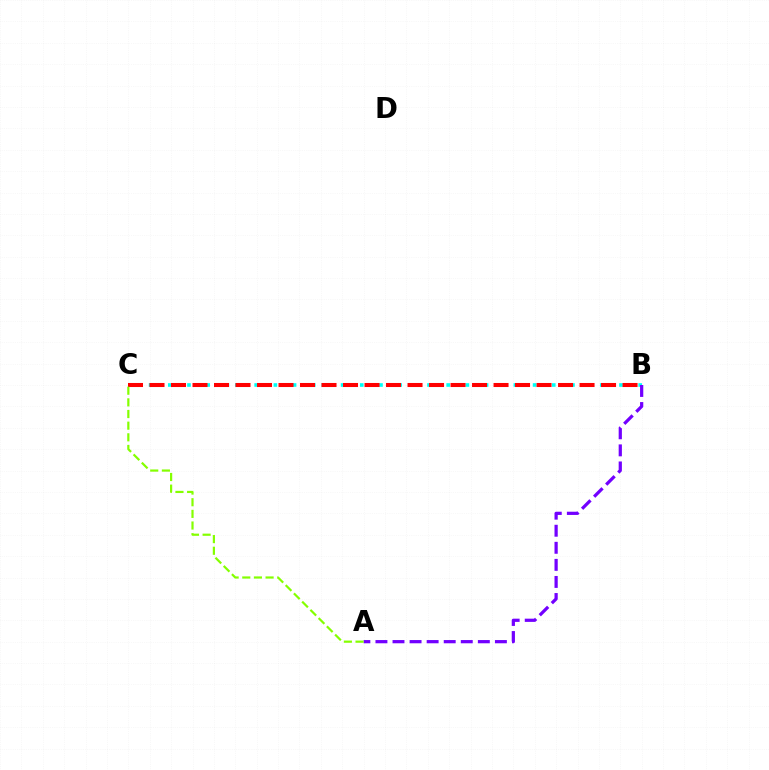{('B', 'C'): [{'color': '#00fff6', 'line_style': 'dotted', 'thickness': 2.61}, {'color': '#ff0000', 'line_style': 'dashed', 'thickness': 2.92}], ('A', 'B'): [{'color': '#7200ff', 'line_style': 'dashed', 'thickness': 2.32}], ('A', 'C'): [{'color': '#84ff00', 'line_style': 'dashed', 'thickness': 1.58}]}